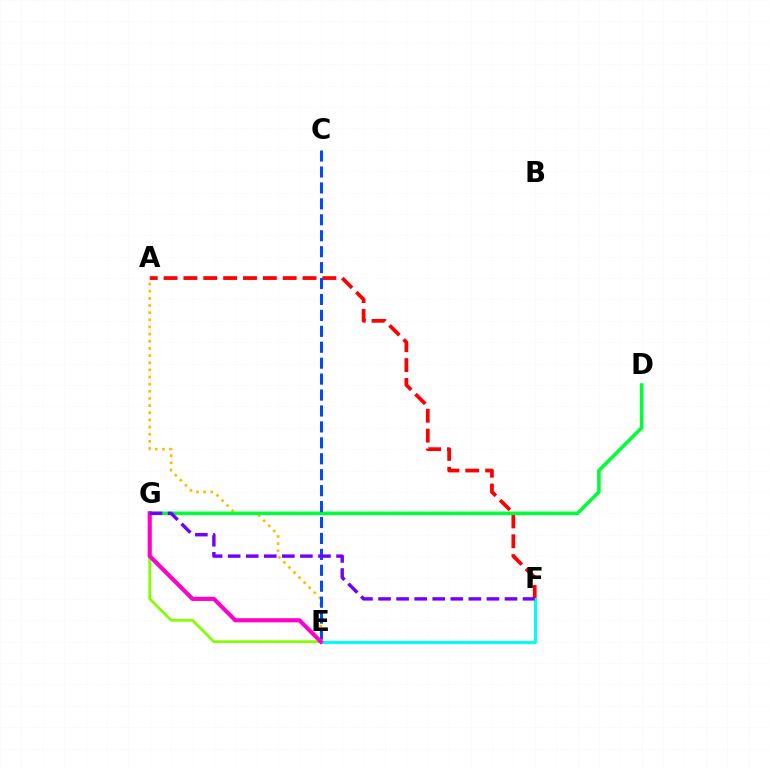{('A', 'F'): [{'color': '#ff0000', 'line_style': 'dashed', 'thickness': 2.7}], ('A', 'E'): [{'color': '#ffbd00', 'line_style': 'dotted', 'thickness': 1.94}], ('E', 'F'): [{'color': '#00fff6', 'line_style': 'solid', 'thickness': 2.2}], ('D', 'G'): [{'color': '#00ff39', 'line_style': 'solid', 'thickness': 2.59}], ('C', 'E'): [{'color': '#004bff', 'line_style': 'dashed', 'thickness': 2.16}], ('E', 'G'): [{'color': '#84ff00', 'line_style': 'solid', 'thickness': 2.0}, {'color': '#ff00cf', 'line_style': 'solid', 'thickness': 2.98}], ('F', 'G'): [{'color': '#7200ff', 'line_style': 'dashed', 'thickness': 2.45}]}